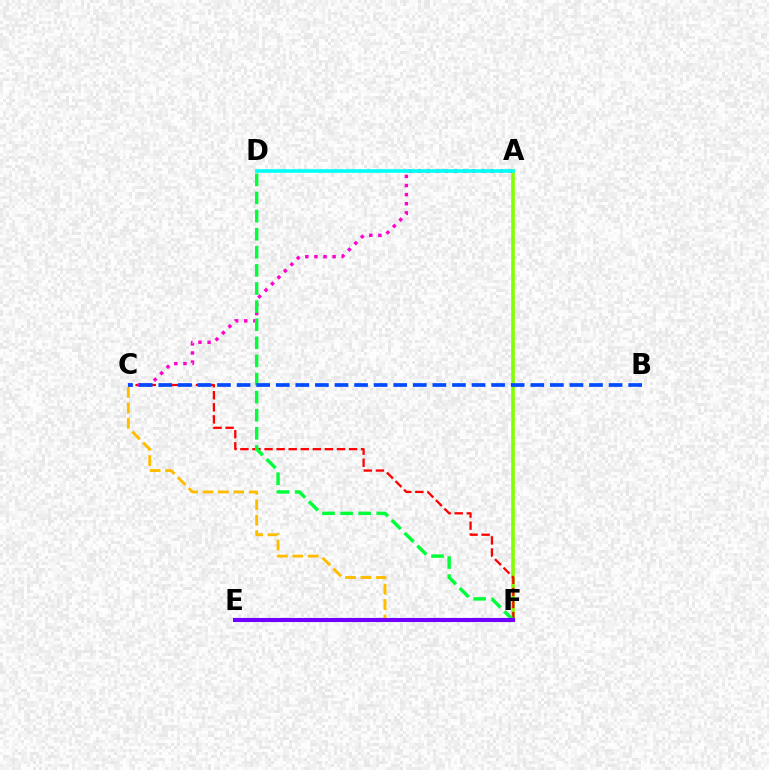{('C', 'F'): [{'color': '#ffbd00', 'line_style': 'dashed', 'thickness': 2.09}, {'color': '#ff0000', 'line_style': 'dashed', 'thickness': 1.64}], ('A', 'F'): [{'color': '#84ff00', 'line_style': 'solid', 'thickness': 2.59}], ('A', 'C'): [{'color': '#ff00cf', 'line_style': 'dotted', 'thickness': 2.47}], ('D', 'F'): [{'color': '#00ff39', 'line_style': 'dashed', 'thickness': 2.46}], ('E', 'F'): [{'color': '#7200ff', 'line_style': 'solid', 'thickness': 2.95}], ('A', 'D'): [{'color': '#00fff6', 'line_style': 'solid', 'thickness': 2.59}], ('B', 'C'): [{'color': '#004bff', 'line_style': 'dashed', 'thickness': 2.66}]}